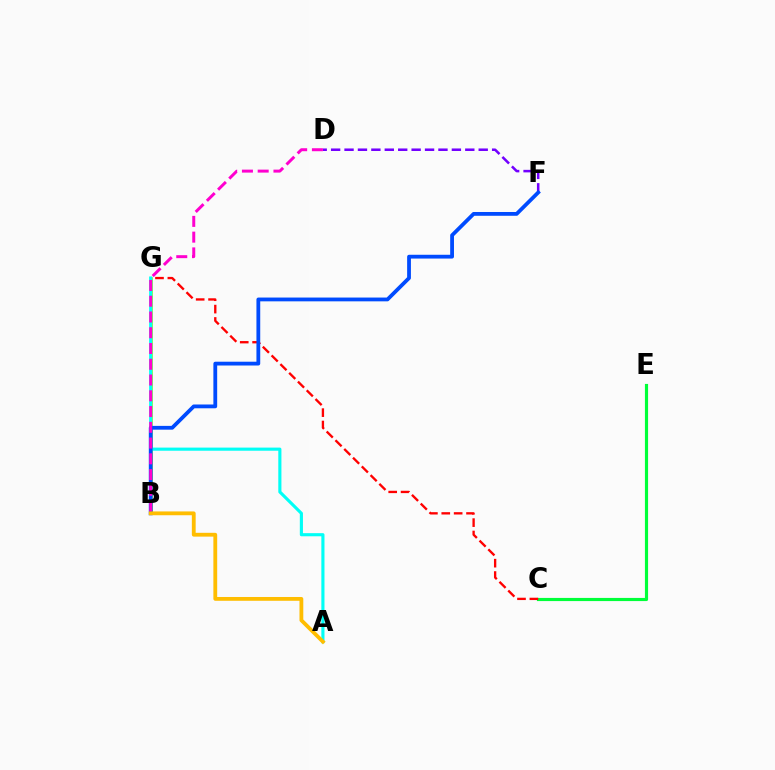{('C', 'E'): [{'color': '#00ff39', 'line_style': 'solid', 'thickness': 2.27}], ('C', 'G'): [{'color': '#ff0000', 'line_style': 'dashed', 'thickness': 1.68}], ('B', 'G'): [{'color': '#84ff00', 'line_style': 'solid', 'thickness': 1.83}], ('D', 'F'): [{'color': '#7200ff', 'line_style': 'dashed', 'thickness': 1.82}], ('A', 'G'): [{'color': '#00fff6', 'line_style': 'solid', 'thickness': 2.25}], ('B', 'F'): [{'color': '#004bff', 'line_style': 'solid', 'thickness': 2.73}], ('B', 'D'): [{'color': '#ff00cf', 'line_style': 'dashed', 'thickness': 2.14}], ('A', 'B'): [{'color': '#ffbd00', 'line_style': 'solid', 'thickness': 2.74}]}